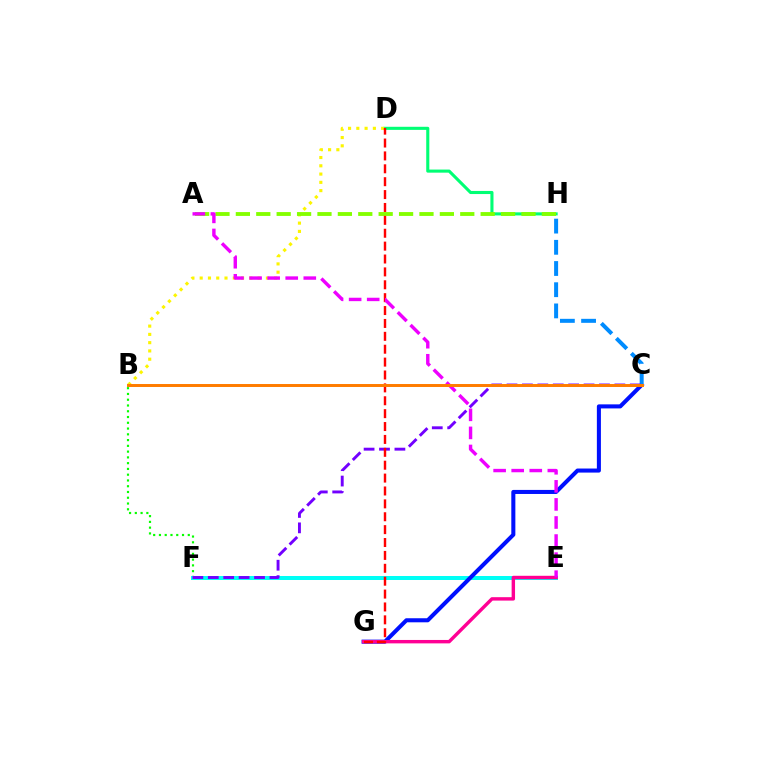{('B', 'F'): [{'color': '#08ff00', 'line_style': 'dotted', 'thickness': 1.57}], ('E', 'F'): [{'color': '#00fff6', 'line_style': 'solid', 'thickness': 2.88}], ('D', 'H'): [{'color': '#00ff74', 'line_style': 'solid', 'thickness': 2.23}], ('C', 'G'): [{'color': '#0010ff', 'line_style': 'solid', 'thickness': 2.92}], ('C', 'H'): [{'color': '#008cff', 'line_style': 'dashed', 'thickness': 2.88}], ('C', 'F'): [{'color': '#7200ff', 'line_style': 'dashed', 'thickness': 2.09}], ('B', 'D'): [{'color': '#fcf500', 'line_style': 'dotted', 'thickness': 2.25}], ('A', 'H'): [{'color': '#84ff00', 'line_style': 'dashed', 'thickness': 2.77}], ('E', 'G'): [{'color': '#ff0094', 'line_style': 'solid', 'thickness': 2.46}], ('D', 'G'): [{'color': '#ff0000', 'line_style': 'dashed', 'thickness': 1.75}], ('A', 'E'): [{'color': '#ee00ff', 'line_style': 'dashed', 'thickness': 2.45}], ('B', 'C'): [{'color': '#ff7c00', 'line_style': 'solid', 'thickness': 2.14}]}